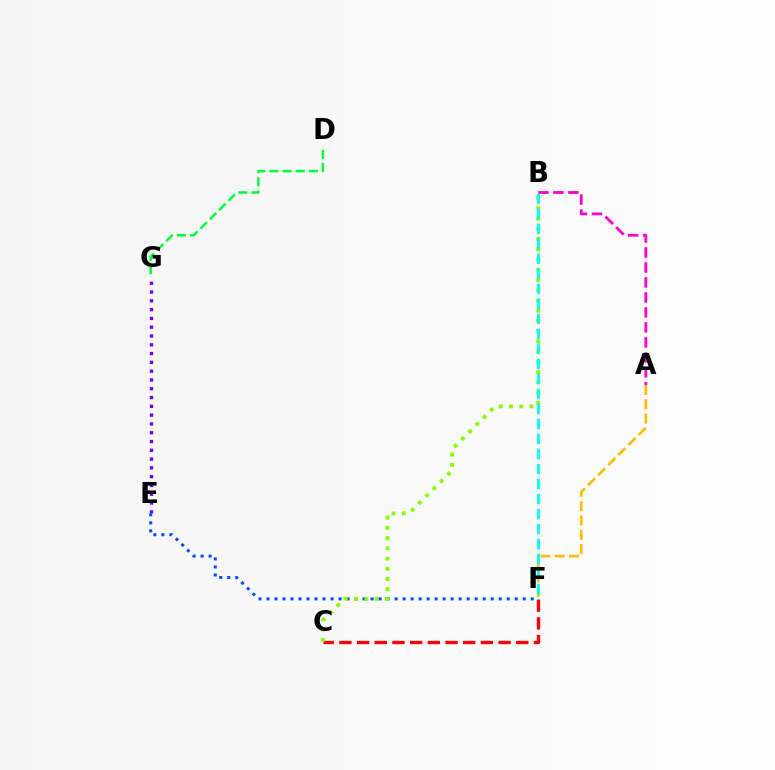{('E', 'F'): [{'color': '#004bff', 'line_style': 'dotted', 'thickness': 2.18}], ('C', 'F'): [{'color': '#ff0000', 'line_style': 'dashed', 'thickness': 2.4}], ('D', 'G'): [{'color': '#00ff39', 'line_style': 'dashed', 'thickness': 1.79}], ('A', 'F'): [{'color': '#ffbd00', 'line_style': 'dashed', 'thickness': 1.94}], ('B', 'C'): [{'color': '#84ff00', 'line_style': 'dotted', 'thickness': 2.78}], ('A', 'B'): [{'color': '#ff00cf', 'line_style': 'dashed', 'thickness': 2.04}], ('E', 'G'): [{'color': '#7200ff', 'line_style': 'dotted', 'thickness': 2.39}], ('B', 'F'): [{'color': '#00fff6', 'line_style': 'dashed', 'thickness': 2.04}]}